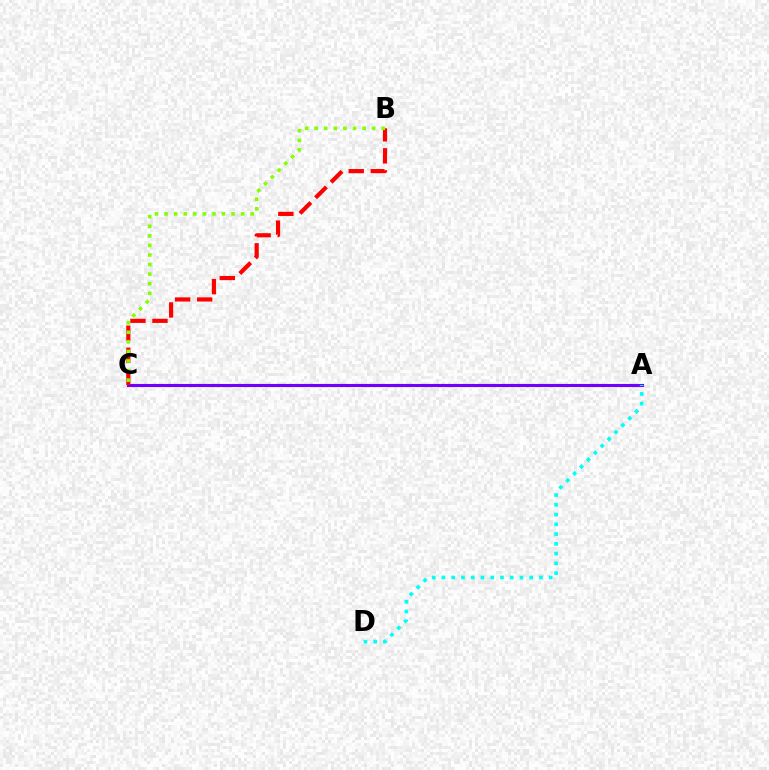{('A', 'C'): [{'color': '#7200ff', 'line_style': 'solid', 'thickness': 2.25}], ('A', 'D'): [{'color': '#00fff6', 'line_style': 'dotted', 'thickness': 2.65}], ('B', 'C'): [{'color': '#ff0000', 'line_style': 'dashed', 'thickness': 2.99}, {'color': '#84ff00', 'line_style': 'dotted', 'thickness': 2.6}]}